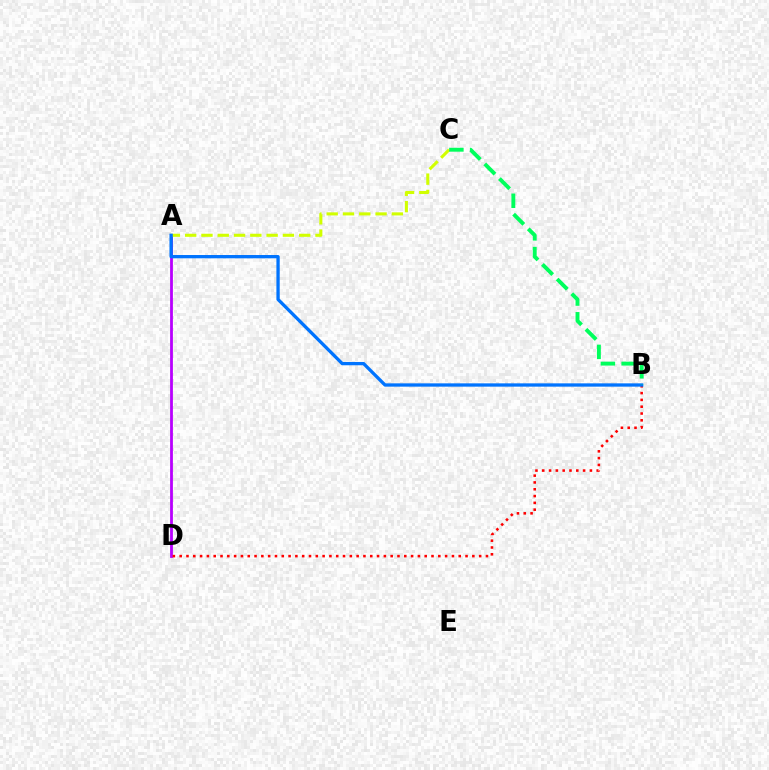{('A', 'D'): [{'color': '#b900ff', 'line_style': 'solid', 'thickness': 2.01}], ('B', 'D'): [{'color': '#ff0000', 'line_style': 'dotted', 'thickness': 1.85}], ('A', 'C'): [{'color': '#d1ff00', 'line_style': 'dashed', 'thickness': 2.21}], ('A', 'B'): [{'color': '#0074ff', 'line_style': 'solid', 'thickness': 2.38}], ('B', 'C'): [{'color': '#00ff5c', 'line_style': 'dashed', 'thickness': 2.82}]}